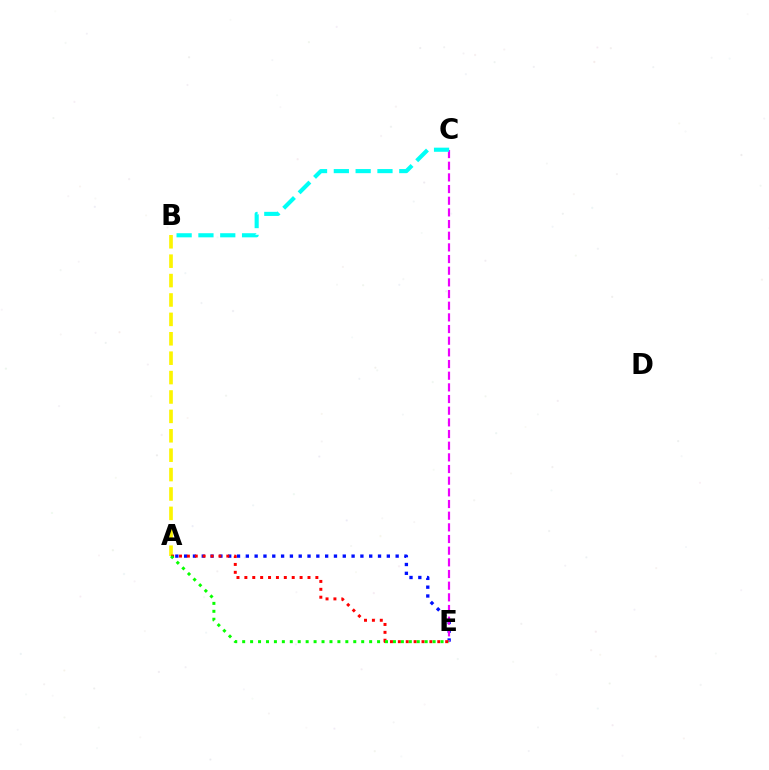{('A', 'B'): [{'color': '#fcf500', 'line_style': 'dashed', 'thickness': 2.64}], ('A', 'E'): [{'color': '#0010ff', 'line_style': 'dotted', 'thickness': 2.39}, {'color': '#ff0000', 'line_style': 'dotted', 'thickness': 2.14}, {'color': '#08ff00', 'line_style': 'dotted', 'thickness': 2.16}], ('C', 'E'): [{'color': '#ee00ff', 'line_style': 'dashed', 'thickness': 1.58}], ('B', 'C'): [{'color': '#00fff6', 'line_style': 'dashed', 'thickness': 2.96}]}